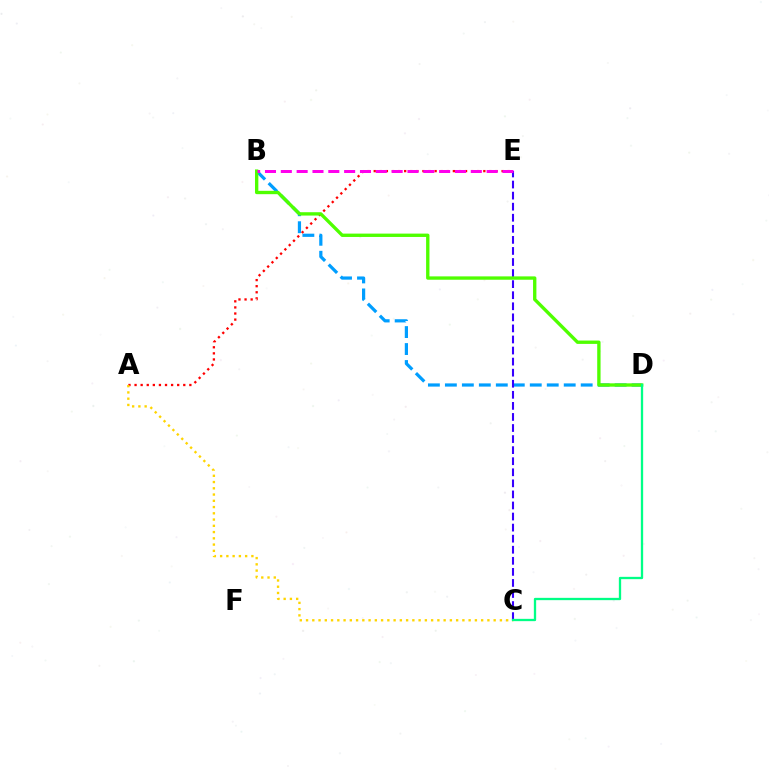{('A', 'E'): [{'color': '#ff0000', 'line_style': 'dotted', 'thickness': 1.65}], ('A', 'C'): [{'color': '#ffd500', 'line_style': 'dotted', 'thickness': 1.7}], ('B', 'D'): [{'color': '#009eff', 'line_style': 'dashed', 'thickness': 2.31}, {'color': '#4fff00', 'line_style': 'solid', 'thickness': 2.41}], ('C', 'E'): [{'color': '#3700ff', 'line_style': 'dashed', 'thickness': 1.5}], ('B', 'E'): [{'color': '#ff00ed', 'line_style': 'dashed', 'thickness': 2.15}], ('C', 'D'): [{'color': '#00ff86', 'line_style': 'solid', 'thickness': 1.66}]}